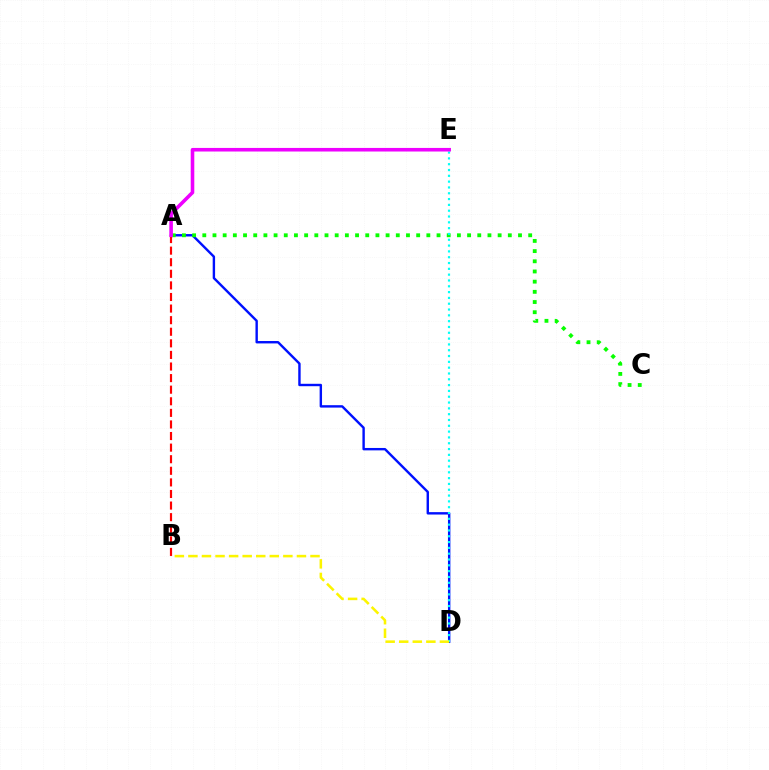{('A', 'D'): [{'color': '#0010ff', 'line_style': 'solid', 'thickness': 1.73}], ('A', 'C'): [{'color': '#08ff00', 'line_style': 'dotted', 'thickness': 2.77}], ('D', 'E'): [{'color': '#00fff6', 'line_style': 'dotted', 'thickness': 1.58}], ('A', 'B'): [{'color': '#ff0000', 'line_style': 'dashed', 'thickness': 1.57}], ('B', 'D'): [{'color': '#fcf500', 'line_style': 'dashed', 'thickness': 1.84}], ('A', 'E'): [{'color': '#ee00ff', 'line_style': 'solid', 'thickness': 2.58}]}